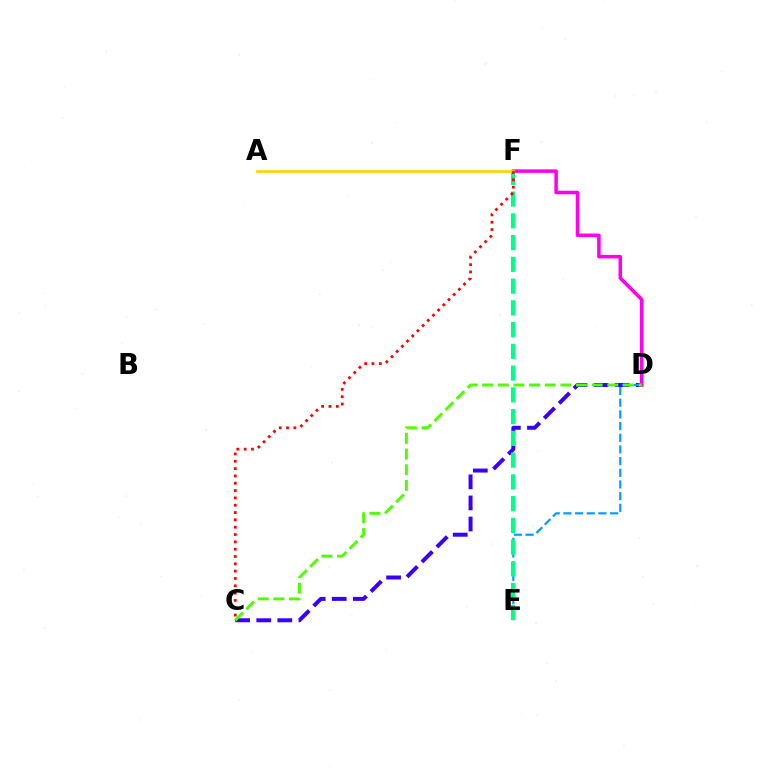{('C', 'D'): [{'color': '#3700ff', 'line_style': 'dashed', 'thickness': 2.86}, {'color': '#4fff00', 'line_style': 'dashed', 'thickness': 2.13}], ('D', 'E'): [{'color': '#009eff', 'line_style': 'dashed', 'thickness': 1.59}], ('E', 'F'): [{'color': '#00ff86', 'line_style': 'dashed', 'thickness': 2.96}], ('D', 'F'): [{'color': '#ff00ed', 'line_style': 'solid', 'thickness': 2.54}], ('A', 'F'): [{'color': '#ffd500', 'line_style': 'solid', 'thickness': 1.93}], ('C', 'F'): [{'color': '#ff0000', 'line_style': 'dotted', 'thickness': 1.99}]}